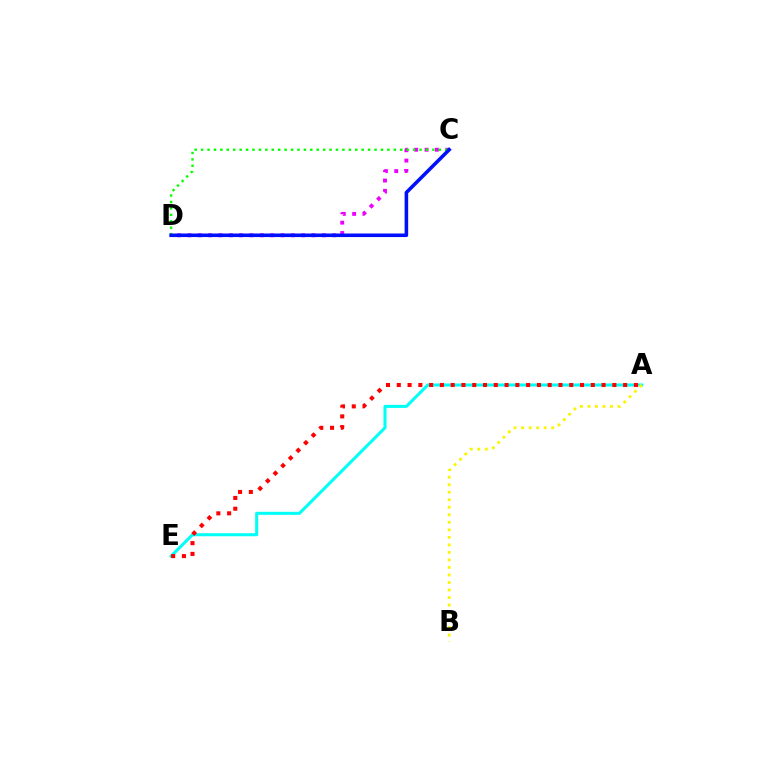{('C', 'D'): [{'color': '#ee00ff', 'line_style': 'dotted', 'thickness': 2.81}, {'color': '#08ff00', 'line_style': 'dotted', 'thickness': 1.75}, {'color': '#0010ff', 'line_style': 'solid', 'thickness': 2.57}], ('A', 'E'): [{'color': '#00fff6', 'line_style': 'solid', 'thickness': 2.19}, {'color': '#ff0000', 'line_style': 'dotted', 'thickness': 2.93}], ('A', 'B'): [{'color': '#fcf500', 'line_style': 'dotted', 'thickness': 2.04}]}